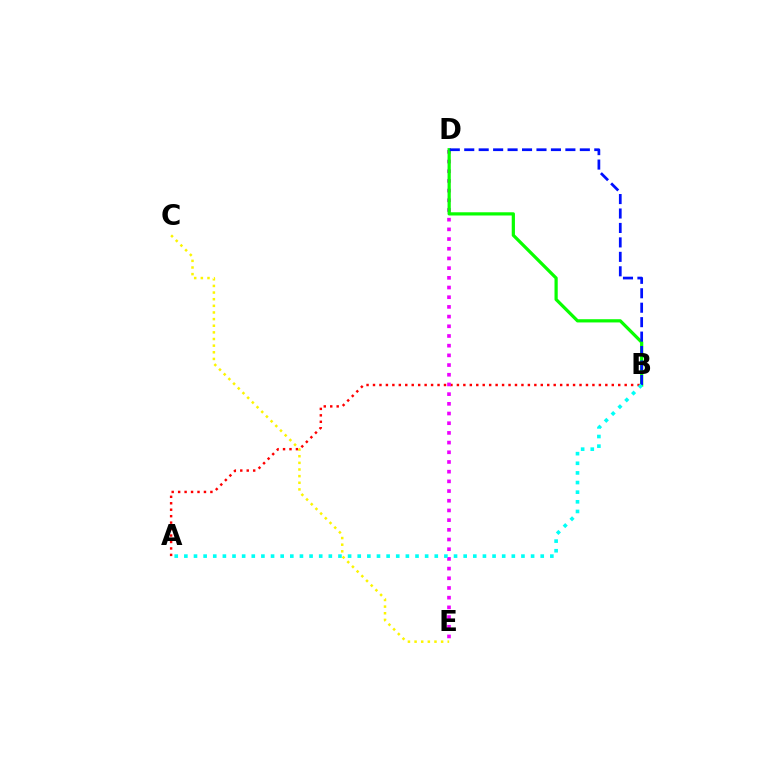{('A', 'B'): [{'color': '#ff0000', 'line_style': 'dotted', 'thickness': 1.75}, {'color': '#00fff6', 'line_style': 'dotted', 'thickness': 2.62}], ('D', 'E'): [{'color': '#ee00ff', 'line_style': 'dotted', 'thickness': 2.63}], ('B', 'D'): [{'color': '#08ff00', 'line_style': 'solid', 'thickness': 2.32}, {'color': '#0010ff', 'line_style': 'dashed', 'thickness': 1.96}], ('C', 'E'): [{'color': '#fcf500', 'line_style': 'dotted', 'thickness': 1.8}]}